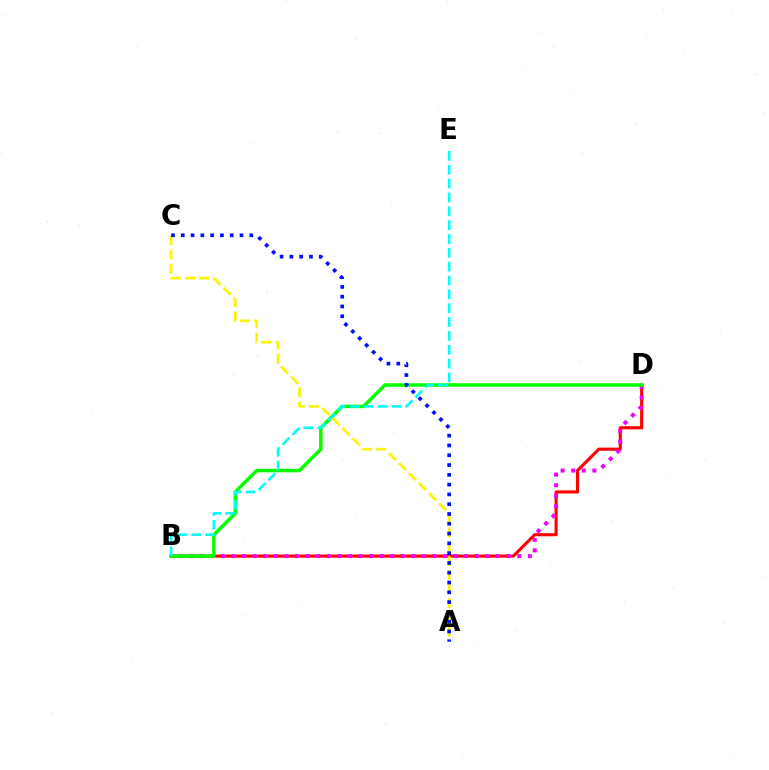{('B', 'D'): [{'color': '#ff0000', 'line_style': 'solid', 'thickness': 2.24}, {'color': '#ee00ff', 'line_style': 'dotted', 'thickness': 2.87}, {'color': '#08ff00', 'line_style': 'solid', 'thickness': 2.55}], ('B', 'E'): [{'color': '#00fff6', 'line_style': 'dashed', 'thickness': 1.88}], ('A', 'C'): [{'color': '#fcf500', 'line_style': 'dashed', 'thickness': 1.93}, {'color': '#0010ff', 'line_style': 'dotted', 'thickness': 2.66}]}